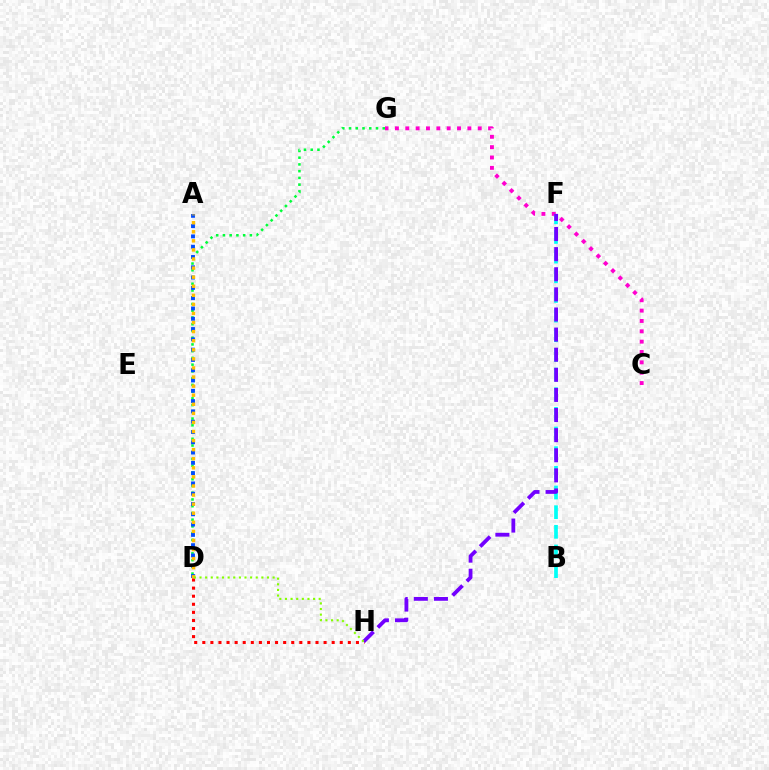{('C', 'G'): [{'color': '#ff00cf', 'line_style': 'dotted', 'thickness': 2.81}], ('B', 'F'): [{'color': '#00fff6', 'line_style': 'dashed', 'thickness': 2.67}], ('D', 'G'): [{'color': '#00ff39', 'line_style': 'dotted', 'thickness': 1.83}], ('A', 'D'): [{'color': '#004bff', 'line_style': 'dotted', 'thickness': 2.8}, {'color': '#ffbd00', 'line_style': 'dotted', 'thickness': 2.47}], ('D', 'H'): [{'color': '#ff0000', 'line_style': 'dotted', 'thickness': 2.2}, {'color': '#84ff00', 'line_style': 'dotted', 'thickness': 1.53}], ('F', 'H'): [{'color': '#7200ff', 'line_style': 'dashed', 'thickness': 2.73}]}